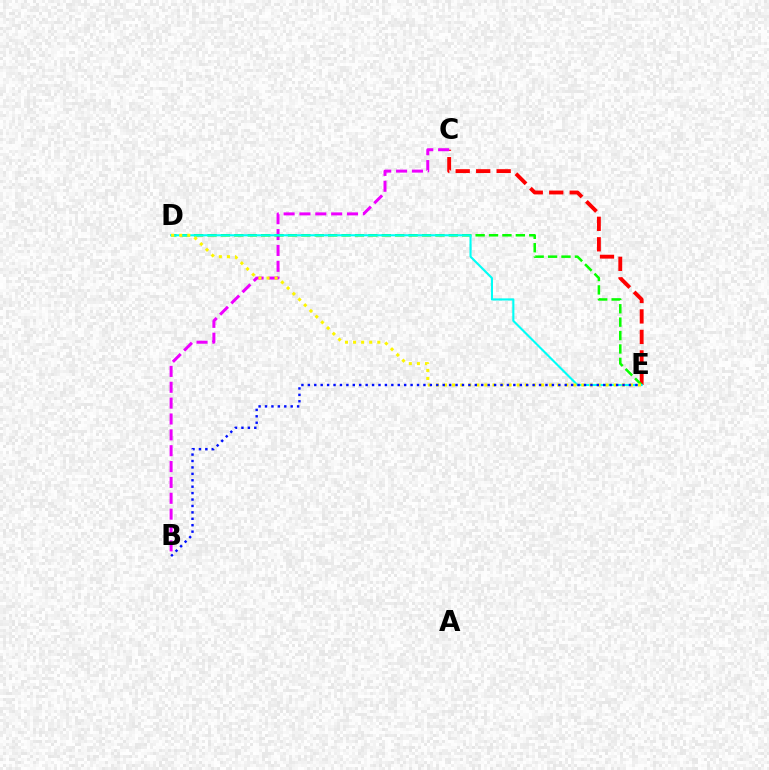{('C', 'E'): [{'color': '#ff0000', 'line_style': 'dashed', 'thickness': 2.78}], ('B', 'C'): [{'color': '#ee00ff', 'line_style': 'dashed', 'thickness': 2.15}], ('D', 'E'): [{'color': '#08ff00', 'line_style': 'dashed', 'thickness': 1.82}, {'color': '#00fff6', 'line_style': 'solid', 'thickness': 1.52}, {'color': '#fcf500', 'line_style': 'dotted', 'thickness': 2.2}], ('B', 'E'): [{'color': '#0010ff', 'line_style': 'dotted', 'thickness': 1.74}]}